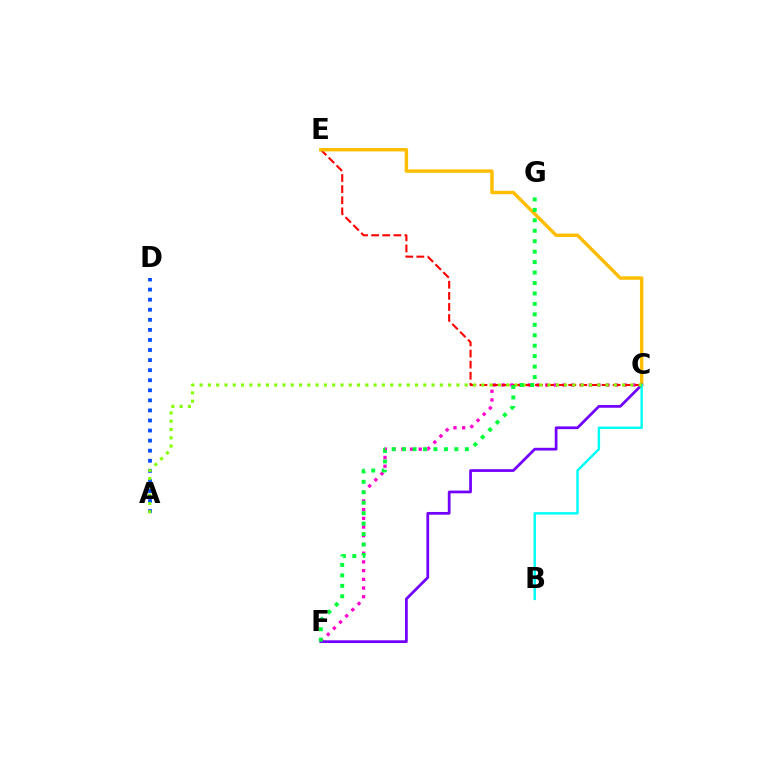{('C', 'F'): [{'color': '#ff00cf', 'line_style': 'dotted', 'thickness': 2.37}, {'color': '#7200ff', 'line_style': 'solid', 'thickness': 1.97}], ('C', 'E'): [{'color': '#ff0000', 'line_style': 'dashed', 'thickness': 1.51}, {'color': '#ffbd00', 'line_style': 'solid', 'thickness': 2.46}], ('A', 'D'): [{'color': '#004bff', 'line_style': 'dotted', 'thickness': 2.74}], ('B', 'C'): [{'color': '#00fff6', 'line_style': 'solid', 'thickness': 1.75}], ('A', 'C'): [{'color': '#84ff00', 'line_style': 'dotted', 'thickness': 2.25}], ('F', 'G'): [{'color': '#00ff39', 'line_style': 'dotted', 'thickness': 2.84}]}